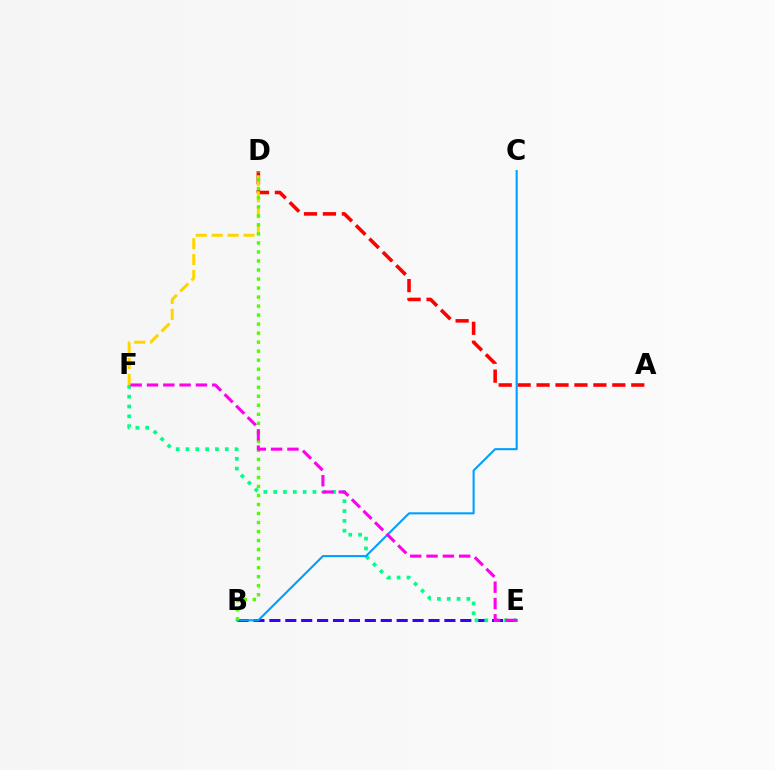{('A', 'D'): [{'color': '#ff0000', 'line_style': 'dashed', 'thickness': 2.57}], ('B', 'E'): [{'color': '#3700ff', 'line_style': 'dashed', 'thickness': 2.16}], ('E', 'F'): [{'color': '#00ff86', 'line_style': 'dotted', 'thickness': 2.67}, {'color': '#ff00ed', 'line_style': 'dashed', 'thickness': 2.22}], ('D', 'F'): [{'color': '#ffd500', 'line_style': 'dashed', 'thickness': 2.16}], ('B', 'C'): [{'color': '#009eff', 'line_style': 'solid', 'thickness': 1.5}], ('B', 'D'): [{'color': '#4fff00', 'line_style': 'dotted', 'thickness': 2.45}]}